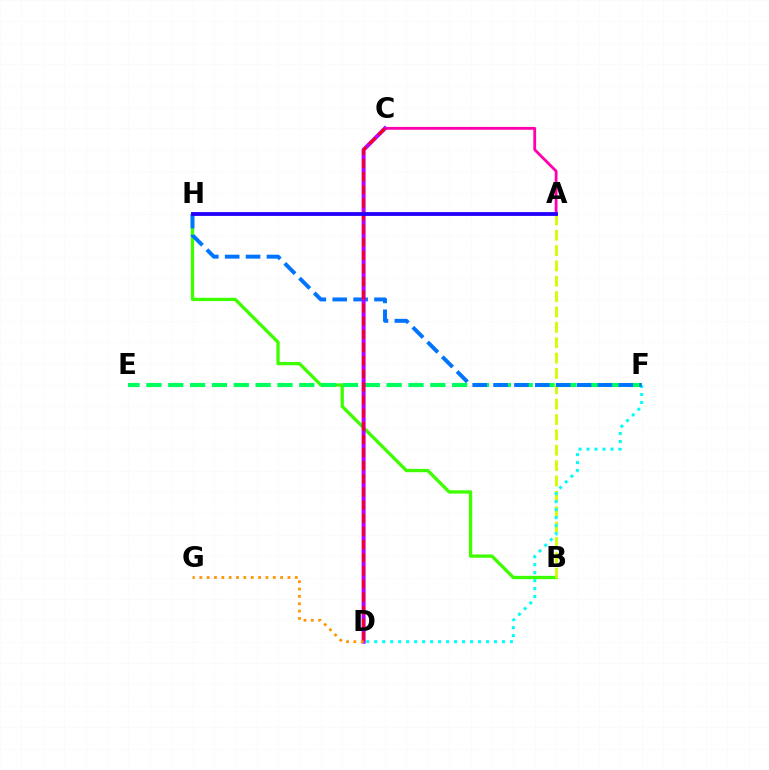{('B', 'H'): [{'color': '#3dff00', 'line_style': 'solid', 'thickness': 2.39}], ('A', 'B'): [{'color': '#d1ff00', 'line_style': 'dashed', 'thickness': 2.09}], ('E', 'F'): [{'color': '#00ff5c', 'line_style': 'dashed', 'thickness': 2.97}], ('D', 'F'): [{'color': '#00fff6', 'line_style': 'dotted', 'thickness': 2.17}], ('F', 'H'): [{'color': '#0074ff', 'line_style': 'dashed', 'thickness': 2.84}], ('A', 'C'): [{'color': '#ff00ac', 'line_style': 'solid', 'thickness': 2.02}], ('C', 'D'): [{'color': '#b900ff', 'line_style': 'solid', 'thickness': 2.89}, {'color': '#ff0000', 'line_style': 'dashed', 'thickness': 1.79}], ('A', 'H'): [{'color': '#2500ff', 'line_style': 'solid', 'thickness': 2.76}], ('D', 'G'): [{'color': '#ff9400', 'line_style': 'dotted', 'thickness': 2.0}]}